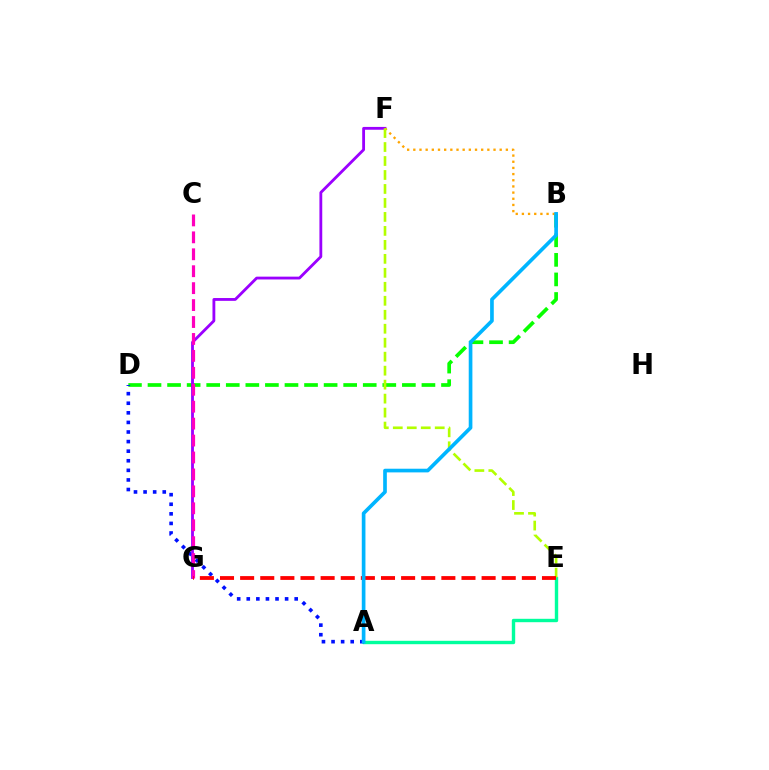{('B', 'D'): [{'color': '#08ff00', 'line_style': 'dashed', 'thickness': 2.66}], ('A', 'E'): [{'color': '#00ff9d', 'line_style': 'solid', 'thickness': 2.44}], ('A', 'D'): [{'color': '#0010ff', 'line_style': 'dotted', 'thickness': 2.6}], ('F', 'G'): [{'color': '#9b00ff', 'line_style': 'solid', 'thickness': 2.03}], ('B', 'F'): [{'color': '#ffa500', 'line_style': 'dotted', 'thickness': 1.68}], ('C', 'G'): [{'color': '#ff00bd', 'line_style': 'dashed', 'thickness': 2.3}], ('E', 'F'): [{'color': '#b3ff00', 'line_style': 'dashed', 'thickness': 1.9}], ('E', 'G'): [{'color': '#ff0000', 'line_style': 'dashed', 'thickness': 2.73}], ('A', 'B'): [{'color': '#00b5ff', 'line_style': 'solid', 'thickness': 2.64}]}